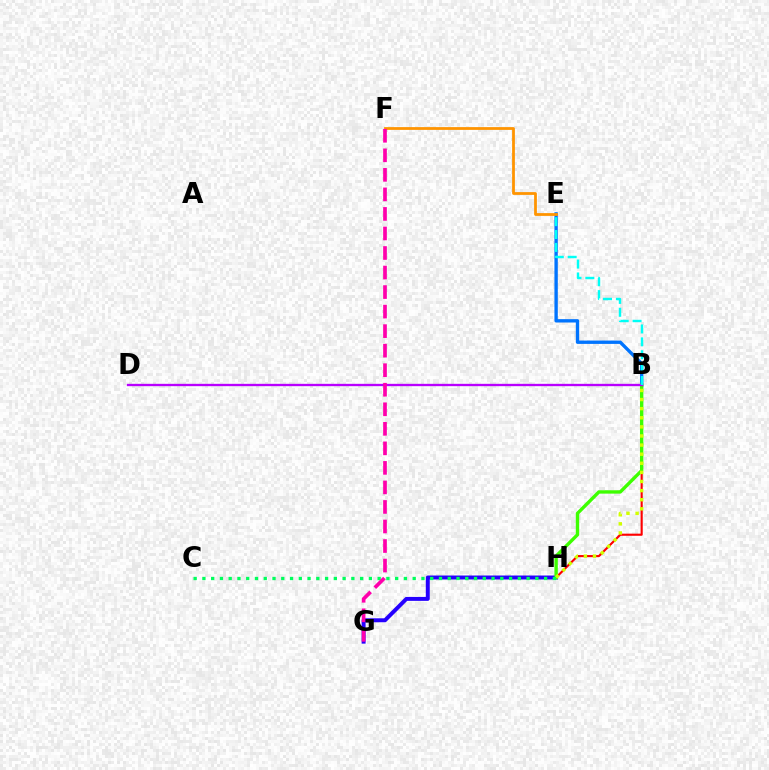{('B', 'E'): [{'color': '#0074ff', 'line_style': 'solid', 'thickness': 2.41}, {'color': '#00fff6', 'line_style': 'dashed', 'thickness': 1.75}], ('B', 'H'): [{'color': '#ff0000', 'line_style': 'solid', 'thickness': 1.53}, {'color': '#3dff00', 'line_style': 'solid', 'thickness': 2.43}, {'color': '#d1ff00', 'line_style': 'dotted', 'thickness': 2.47}], ('G', 'H'): [{'color': '#2500ff', 'line_style': 'solid', 'thickness': 2.85}], ('E', 'F'): [{'color': '#ff9400', 'line_style': 'solid', 'thickness': 2.0}], ('B', 'D'): [{'color': '#b900ff', 'line_style': 'solid', 'thickness': 1.68}], ('C', 'H'): [{'color': '#00ff5c', 'line_style': 'dotted', 'thickness': 2.38}], ('F', 'G'): [{'color': '#ff00ac', 'line_style': 'dashed', 'thickness': 2.65}]}